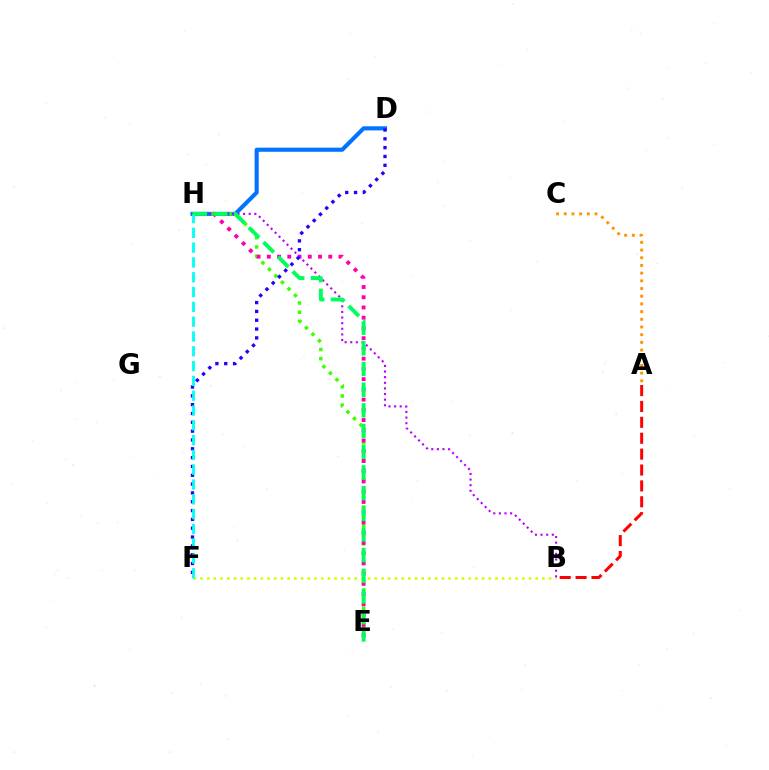{('D', 'H'): [{'color': '#0074ff', 'line_style': 'solid', 'thickness': 2.96}], ('B', 'F'): [{'color': '#d1ff00', 'line_style': 'dotted', 'thickness': 1.82}], ('A', 'C'): [{'color': '#ff9400', 'line_style': 'dotted', 'thickness': 2.09}], ('A', 'B'): [{'color': '#ff0000', 'line_style': 'dashed', 'thickness': 2.16}], ('E', 'H'): [{'color': '#3dff00', 'line_style': 'dotted', 'thickness': 2.51}, {'color': '#ff00ac', 'line_style': 'dotted', 'thickness': 2.78}, {'color': '#00ff5c', 'line_style': 'dashed', 'thickness': 2.81}], ('B', 'H'): [{'color': '#b900ff', 'line_style': 'dotted', 'thickness': 1.53}], ('D', 'F'): [{'color': '#2500ff', 'line_style': 'dotted', 'thickness': 2.4}], ('F', 'H'): [{'color': '#00fff6', 'line_style': 'dashed', 'thickness': 2.01}]}